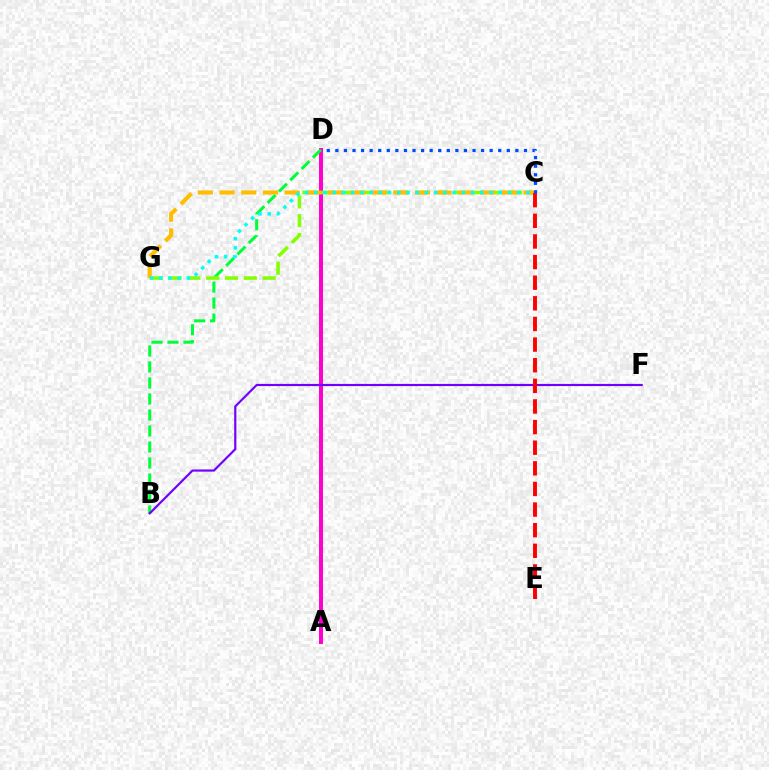{('A', 'D'): [{'color': '#ff00cf', 'line_style': 'solid', 'thickness': 2.86}], ('B', 'D'): [{'color': '#00ff39', 'line_style': 'dashed', 'thickness': 2.17}], ('C', 'G'): [{'color': '#84ff00', 'line_style': 'dashed', 'thickness': 2.55}, {'color': '#ffbd00', 'line_style': 'dashed', 'thickness': 2.95}, {'color': '#00fff6', 'line_style': 'dotted', 'thickness': 2.51}], ('B', 'F'): [{'color': '#7200ff', 'line_style': 'solid', 'thickness': 1.57}], ('C', 'E'): [{'color': '#ff0000', 'line_style': 'dashed', 'thickness': 2.8}], ('C', 'D'): [{'color': '#004bff', 'line_style': 'dotted', 'thickness': 2.33}]}